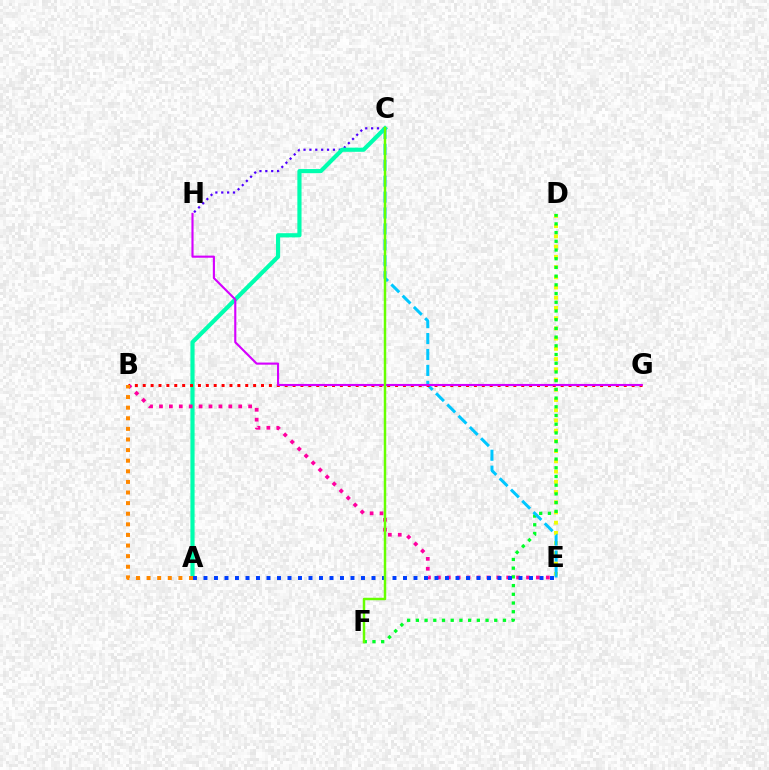{('C', 'H'): [{'color': '#4f00ff', 'line_style': 'dotted', 'thickness': 1.6}], ('A', 'C'): [{'color': '#00ffaf', 'line_style': 'solid', 'thickness': 2.99}], ('D', 'E'): [{'color': '#eeff00', 'line_style': 'dotted', 'thickness': 2.78}], ('B', 'E'): [{'color': '#ff00a0', 'line_style': 'dotted', 'thickness': 2.69}], ('D', 'F'): [{'color': '#00ff27', 'line_style': 'dotted', 'thickness': 2.37}], ('C', 'E'): [{'color': '#00c7ff', 'line_style': 'dashed', 'thickness': 2.16}], ('B', 'G'): [{'color': '#ff0000', 'line_style': 'dotted', 'thickness': 2.14}], ('A', 'E'): [{'color': '#003fff', 'line_style': 'dotted', 'thickness': 2.85}], ('G', 'H'): [{'color': '#d600ff', 'line_style': 'solid', 'thickness': 1.53}], ('A', 'B'): [{'color': '#ff8800', 'line_style': 'dotted', 'thickness': 2.88}], ('C', 'F'): [{'color': '#66ff00', 'line_style': 'solid', 'thickness': 1.78}]}